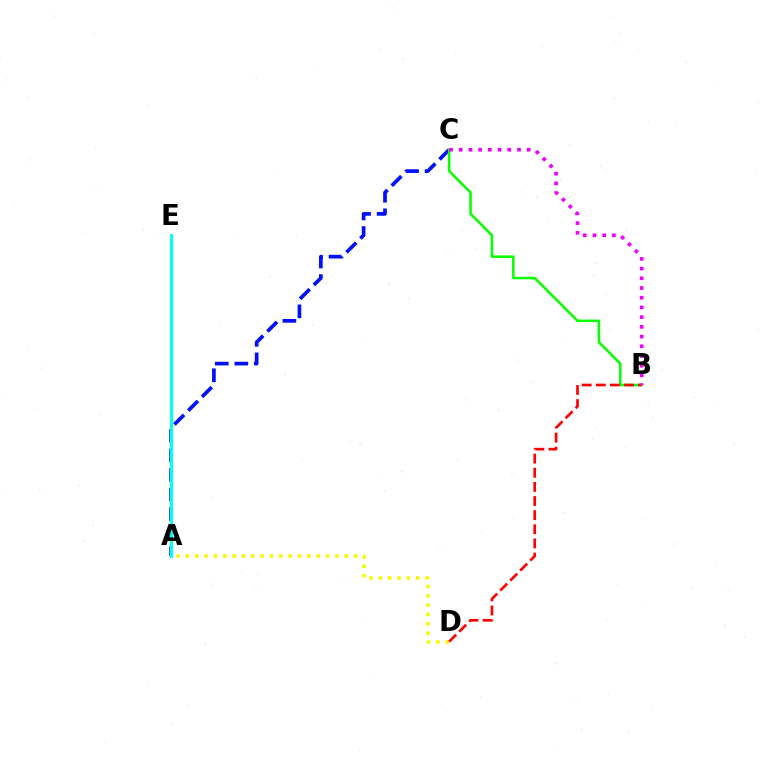{('A', 'D'): [{'color': '#fcf500', 'line_style': 'dotted', 'thickness': 2.54}], ('A', 'C'): [{'color': '#0010ff', 'line_style': 'dashed', 'thickness': 2.66}], ('A', 'E'): [{'color': '#00fff6', 'line_style': 'solid', 'thickness': 2.19}], ('B', 'C'): [{'color': '#08ff00', 'line_style': 'solid', 'thickness': 1.82}, {'color': '#ee00ff', 'line_style': 'dotted', 'thickness': 2.64}], ('B', 'D'): [{'color': '#ff0000', 'line_style': 'dashed', 'thickness': 1.92}]}